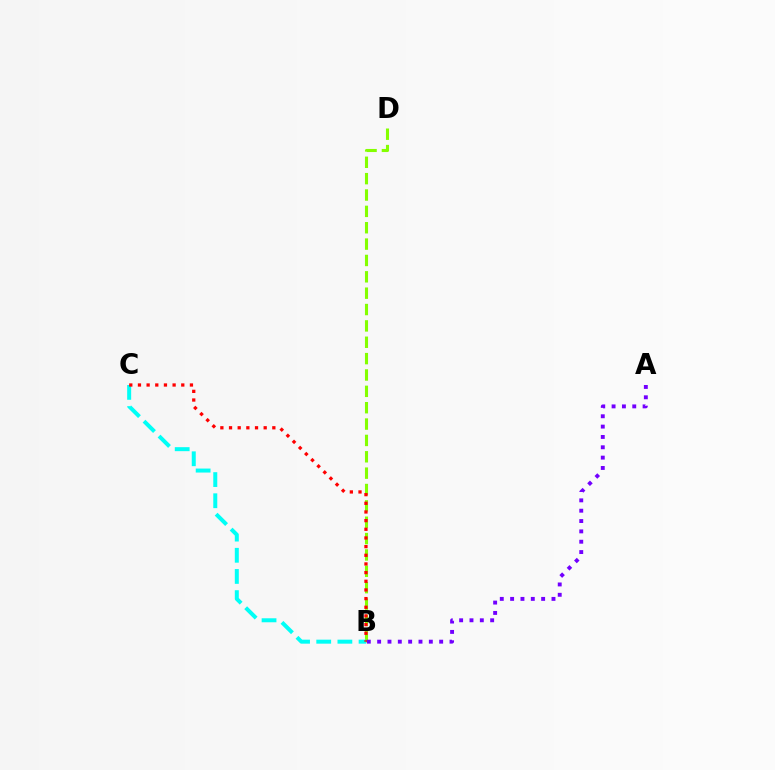{('B', 'D'): [{'color': '#84ff00', 'line_style': 'dashed', 'thickness': 2.22}], ('B', 'C'): [{'color': '#00fff6', 'line_style': 'dashed', 'thickness': 2.88}, {'color': '#ff0000', 'line_style': 'dotted', 'thickness': 2.35}], ('A', 'B'): [{'color': '#7200ff', 'line_style': 'dotted', 'thickness': 2.81}]}